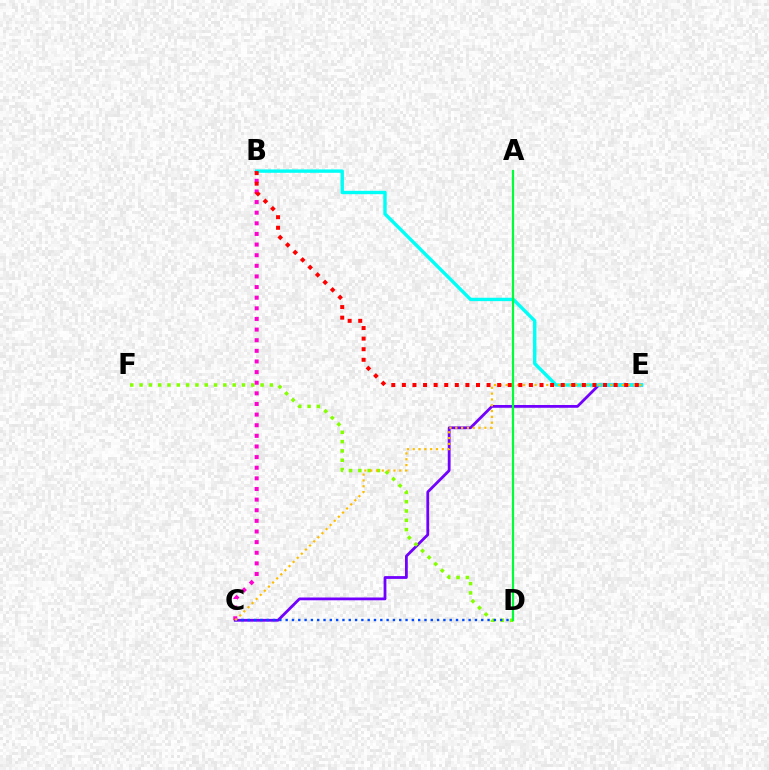{('C', 'E'): [{'color': '#7200ff', 'line_style': 'solid', 'thickness': 2.01}, {'color': '#ffbd00', 'line_style': 'dotted', 'thickness': 1.58}], ('D', 'F'): [{'color': '#84ff00', 'line_style': 'dotted', 'thickness': 2.53}], ('C', 'D'): [{'color': '#004bff', 'line_style': 'dotted', 'thickness': 1.71}], ('B', 'C'): [{'color': '#ff00cf', 'line_style': 'dotted', 'thickness': 2.89}], ('B', 'E'): [{'color': '#00fff6', 'line_style': 'solid', 'thickness': 2.44}, {'color': '#ff0000', 'line_style': 'dotted', 'thickness': 2.88}], ('A', 'D'): [{'color': '#00ff39', 'line_style': 'solid', 'thickness': 1.59}]}